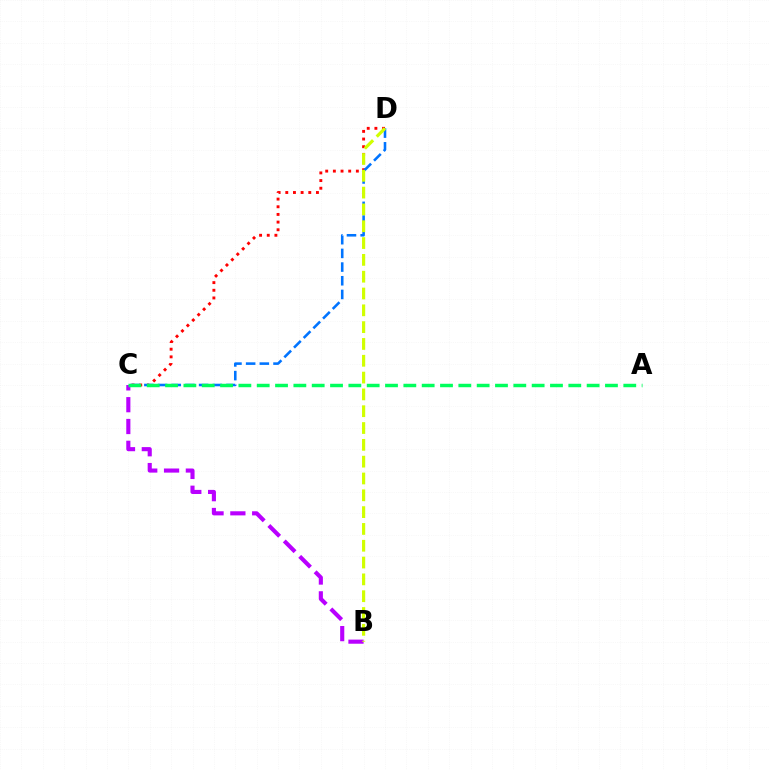{('B', 'C'): [{'color': '#b900ff', 'line_style': 'dashed', 'thickness': 2.96}], ('C', 'D'): [{'color': '#ff0000', 'line_style': 'dotted', 'thickness': 2.08}, {'color': '#0074ff', 'line_style': 'dashed', 'thickness': 1.86}], ('A', 'C'): [{'color': '#00ff5c', 'line_style': 'dashed', 'thickness': 2.49}], ('B', 'D'): [{'color': '#d1ff00', 'line_style': 'dashed', 'thickness': 2.28}]}